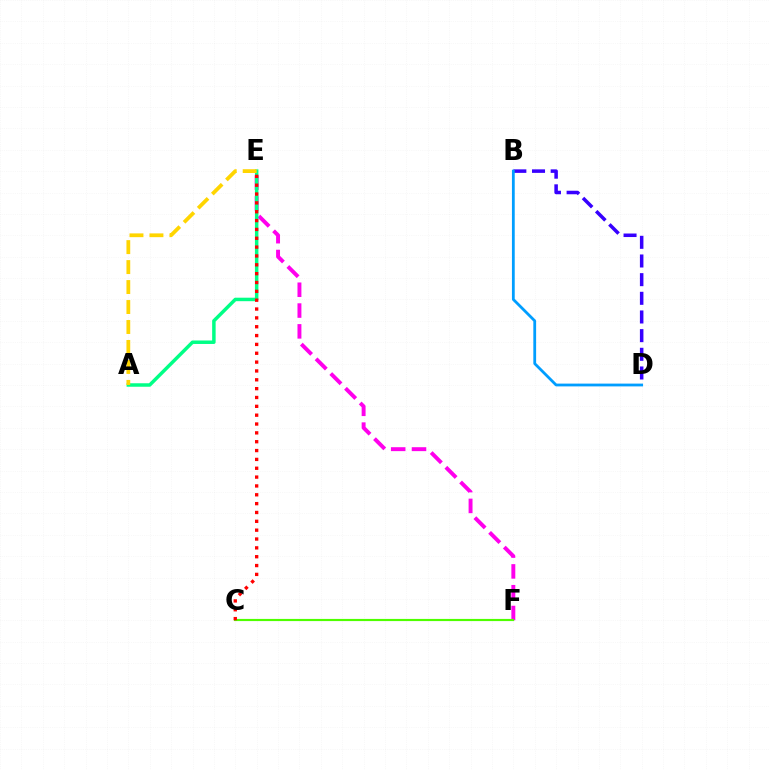{('E', 'F'): [{'color': '#ff00ed', 'line_style': 'dashed', 'thickness': 2.83}], ('A', 'E'): [{'color': '#00ff86', 'line_style': 'solid', 'thickness': 2.51}, {'color': '#ffd500', 'line_style': 'dashed', 'thickness': 2.71}], ('C', 'F'): [{'color': '#4fff00', 'line_style': 'solid', 'thickness': 1.56}], ('C', 'E'): [{'color': '#ff0000', 'line_style': 'dotted', 'thickness': 2.4}], ('B', 'D'): [{'color': '#3700ff', 'line_style': 'dashed', 'thickness': 2.54}, {'color': '#009eff', 'line_style': 'solid', 'thickness': 2.01}]}